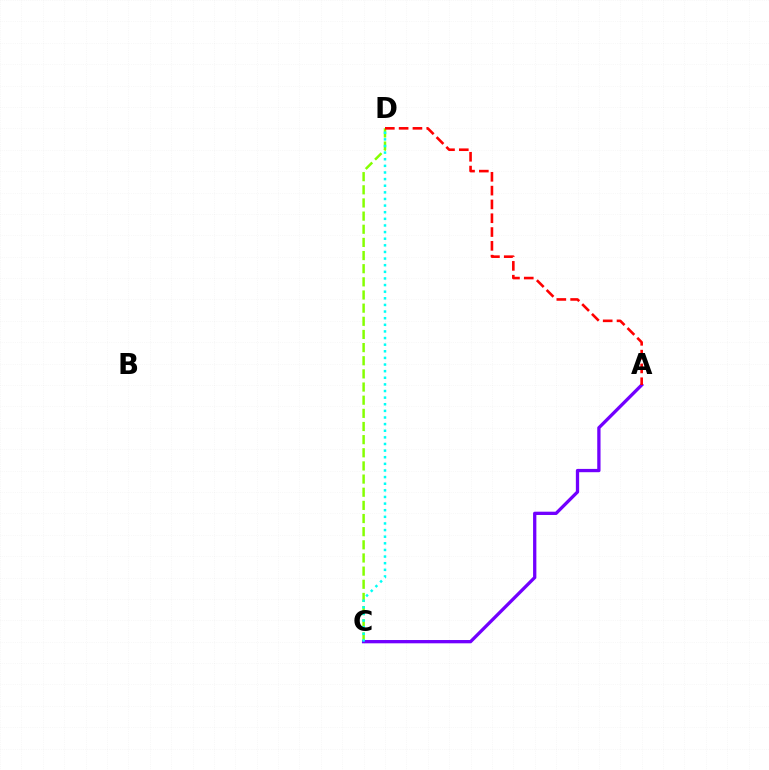{('C', 'D'): [{'color': '#84ff00', 'line_style': 'dashed', 'thickness': 1.79}, {'color': '#00fff6', 'line_style': 'dotted', 'thickness': 1.8}], ('A', 'C'): [{'color': '#7200ff', 'line_style': 'solid', 'thickness': 2.37}], ('A', 'D'): [{'color': '#ff0000', 'line_style': 'dashed', 'thickness': 1.88}]}